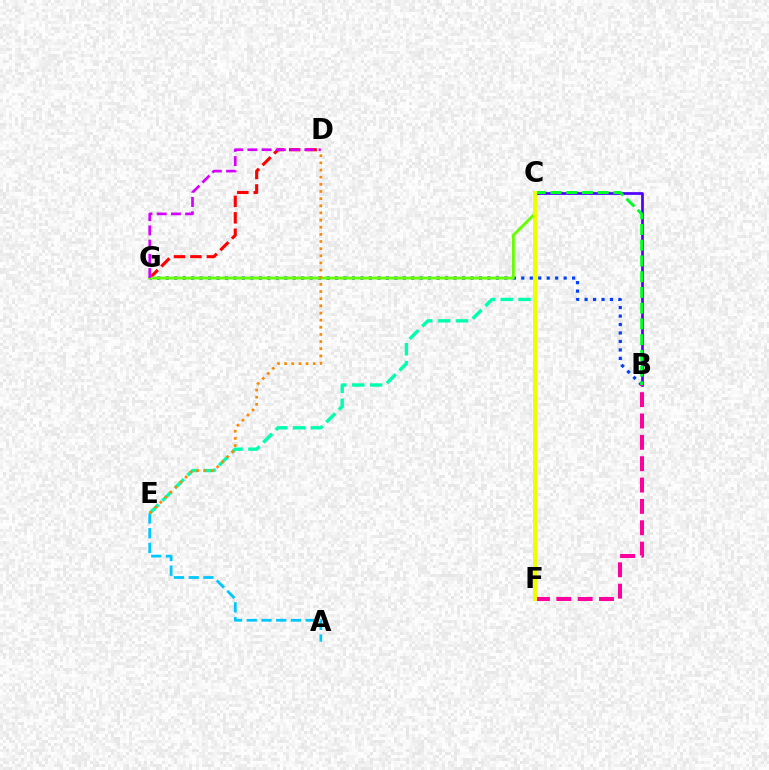{('B', 'G'): [{'color': '#003fff', 'line_style': 'dotted', 'thickness': 2.3}], ('D', 'G'): [{'color': '#ff0000', 'line_style': 'dashed', 'thickness': 2.23}, {'color': '#d600ff', 'line_style': 'dashed', 'thickness': 1.93}], ('A', 'E'): [{'color': '#00c7ff', 'line_style': 'dashed', 'thickness': 2.0}], ('B', 'C'): [{'color': '#4f00ff', 'line_style': 'solid', 'thickness': 1.95}, {'color': '#00ff27', 'line_style': 'dashed', 'thickness': 2.14}], ('B', 'F'): [{'color': '#ff00a0', 'line_style': 'dashed', 'thickness': 2.9}], ('C', 'G'): [{'color': '#66ff00', 'line_style': 'solid', 'thickness': 2.07}], ('C', 'E'): [{'color': '#00ffaf', 'line_style': 'dashed', 'thickness': 2.43}], ('D', 'E'): [{'color': '#ff8800', 'line_style': 'dotted', 'thickness': 1.94}], ('C', 'F'): [{'color': '#eeff00', 'line_style': 'solid', 'thickness': 2.88}]}